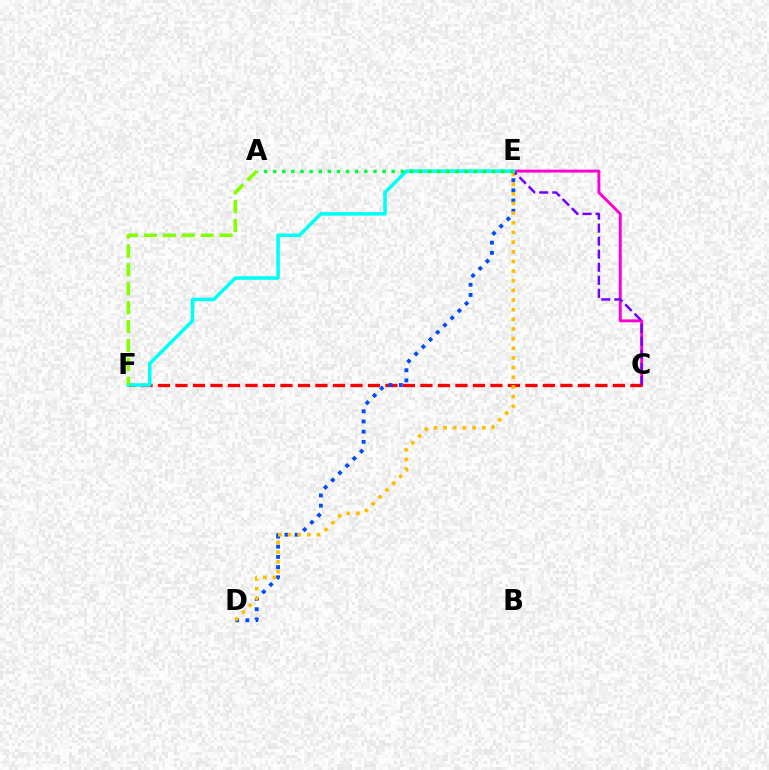{('C', 'E'): [{'color': '#ff00cf', 'line_style': 'solid', 'thickness': 2.09}, {'color': '#7200ff', 'line_style': 'dashed', 'thickness': 1.77}], ('C', 'F'): [{'color': '#ff0000', 'line_style': 'dashed', 'thickness': 2.38}], ('D', 'E'): [{'color': '#004bff', 'line_style': 'dotted', 'thickness': 2.77}, {'color': '#ffbd00', 'line_style': 'dotted', 'thickness': 2.62}], ('E', 'F'): [{'color': '#00fff6', 'line_style': 'solid', 'thickness': 2.55}], ('A', 'F'): [{'color': '#84ff00', 'line_style': 'dashed', 'thickness': 2.57}], ('A', 'E'): [{'color': '#00ff39', 'line_style': 'dotted', 'thickness': 2.48}]}